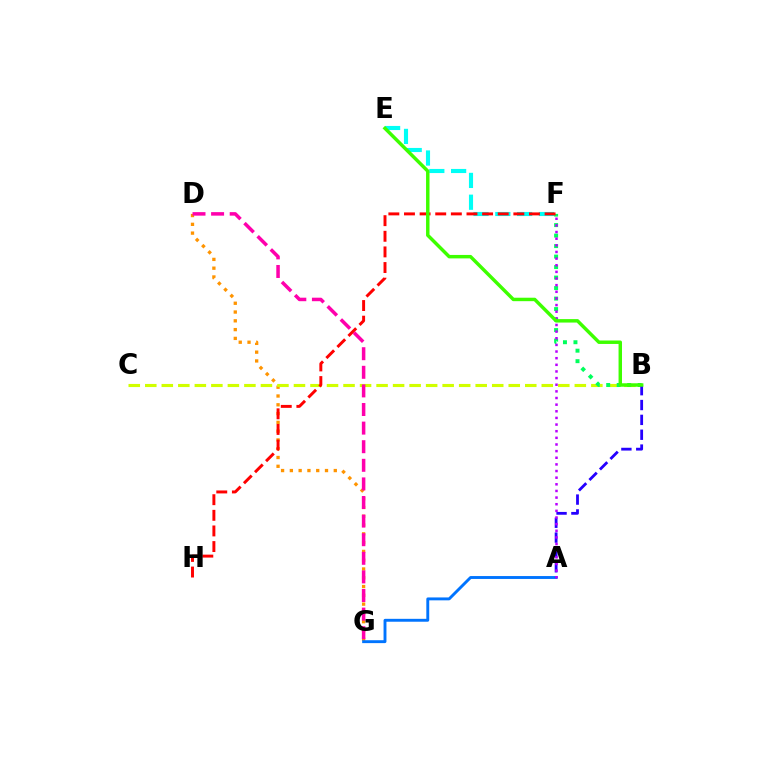{('E', 'F'): [{'color': '#00fff6', 'line_style': 'dashed', 'thickness': 2.96}], ('D', 'G'): [{'color': '#ff9400', 'line_style': 'dotted', 'thickness': 2.39}, {'color': '#ff00ac', 'line_style': 'dashed', 'thickness': 2.53}], ('A', 'G'): [{'color': '#0074ff', 'line_style': 'solid', 'thickness': 2.09}], ('B', 'C'): [{'color': '#d1ff00', 'line_style': 'dashed', 'thickness': 2.24}], ('B', 'F'): [{'color': '#00ff5c', 'line_style': 'dotted', 'thickness': 2.85}], ('A', 'B'): [{'color': '#2500ff', 'line_style': 'dashed', 'thickness': 2.02}], ('F', 'H'): [{'color': '#ff0000', 'line_style': 'dashed', 'thickness': 2.12}], ('A', 'F'): [{'color': '#b900ff', 'line_style': 'dotted', 'thickness': 1.8}], ('B', 'E'): [{'color': '#3dff00', 'line_style': 'solid', 'thickness': 2.49}]}